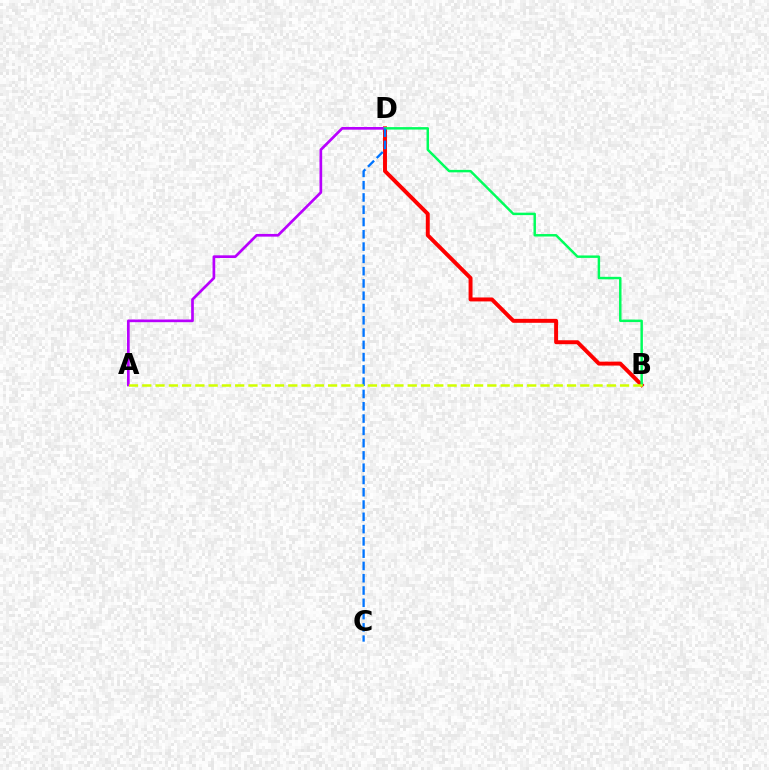{('B', 'D'): [{'color': '#ff0000', 'line_style': 'solid', 'thickness': 2.84}, {'color': '#00ff5c', 'line_style': 'solid', 'thickness': 1.77}], ('A', 'D'): [{'color': '#b900ff', 'line_style': 'solid', 'thickness': 1.94}], ('C', 'D'): [{'color': '#0074ff', 'line_style': 'dashed', 'thickness': 1.67}], ('A', 'B'): [{'color': '#d1ff00', 'line_style': 'dashed', 'thickness': 1.8}]}